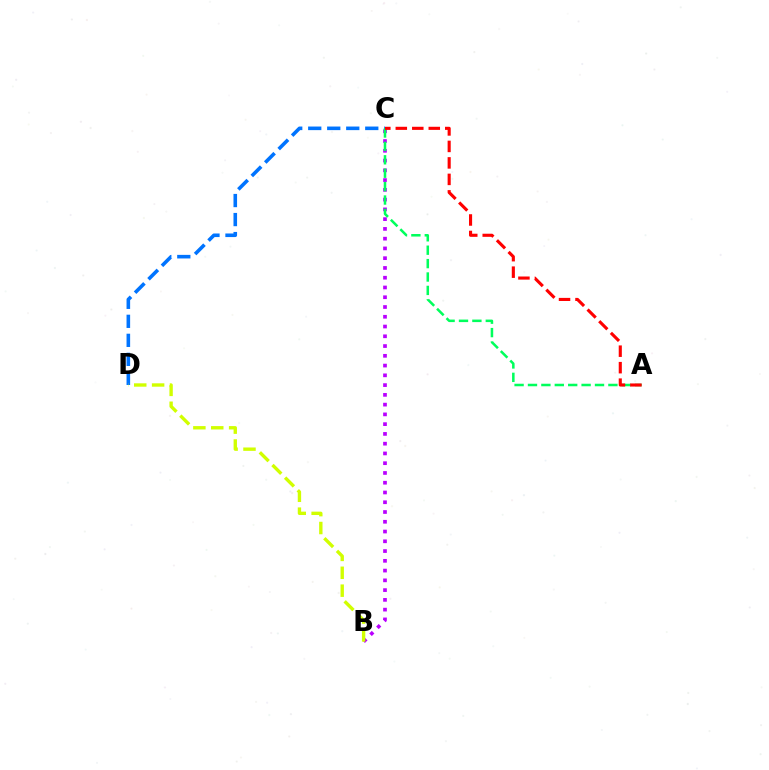{('B', 'C'): [{'color': '#b900ff', 'line_style': 'dotted', 'thickness': 2.65}], ('C', 'D'): [{'color': '#0074ff', 'line_style': 'dashed', 'thickness': 2.58}], ('A', 'C'): [{'color': '#00ff5c', 'line_style': 'dashed', 'thickness': 1.82}, {'color': '#ff0000', 'line_style': 'dashed', 'thickness': 2.24}], ('B', 'D'): [{'color': '#d1ff00', 'line_style': 'dashed', 'thickness': 2.43}]}